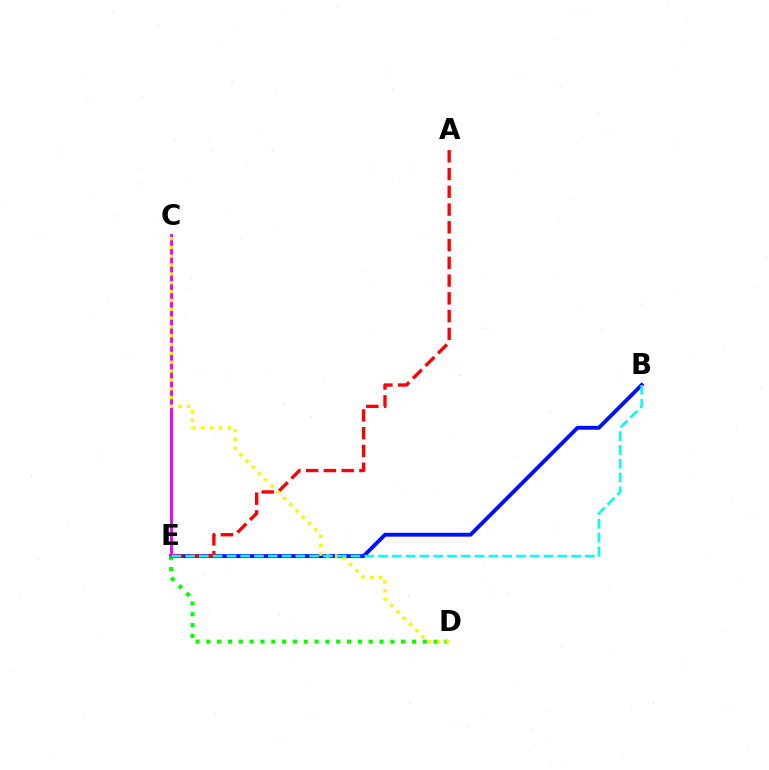{('B', 'E'): [{'color': '#0010ff', 'line_style': 'solid', 'thickness': 2.79}, {'color': '#00fff6', 'line_style': 'dashed', 'thickness': 1.87}], ('D', 'E'): [{'color': '#08ff00', 'line_style': 'dotted', 'thickness': 2.94}], ('C', 'E'): [{'color': '#ee00ff', 'line_style': 'solid', 'thickness': 2.08}], ('A', 'E'): [{'color': '#ff0000', 'line_style': 'dashed', 'thickness': 2.41}], ('C', 'D'): [{'color': '#fcf500', 'line_style': 'dotted', 'thickness': 2.4}]}